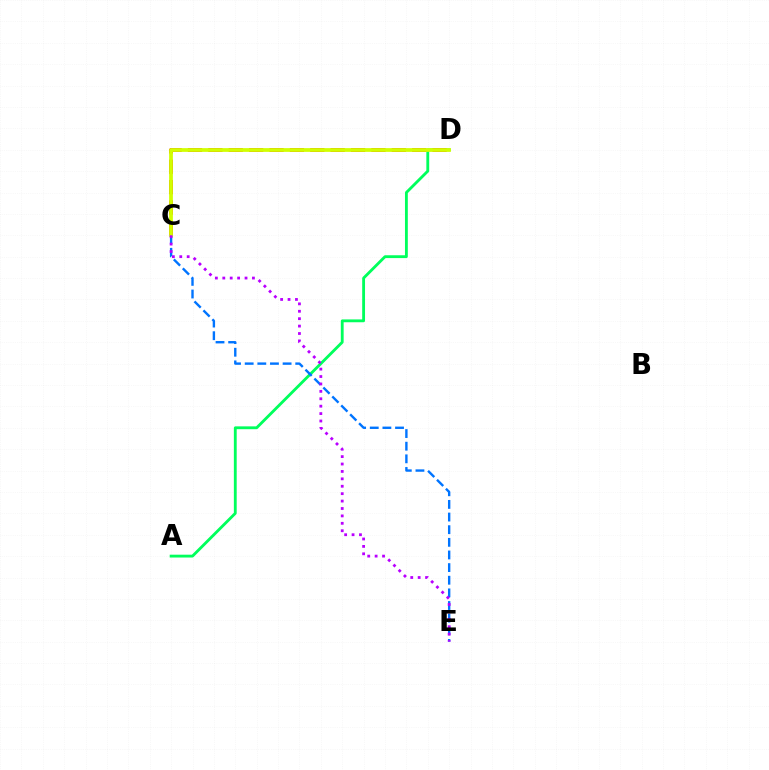{('A', 'D'): [{'color': '#00ff5c', 'line_style': 'solid', 'thickness': 2.04}], ('C', 'D'): [{'color': '#ff0000', 'line_style': 'dashed', 'thickness': 2.77}, {'color': '#d1ff00', 'line_style': 'solid', 'thickness': 2.7}], ('C', 'E'): [{'color': '#0074ff', 'line_style': 'dashed', 'thickness': 1.72}, {'color': '#b900ff', 'line_style': 'dotted', 'thickness': 2.01}]}